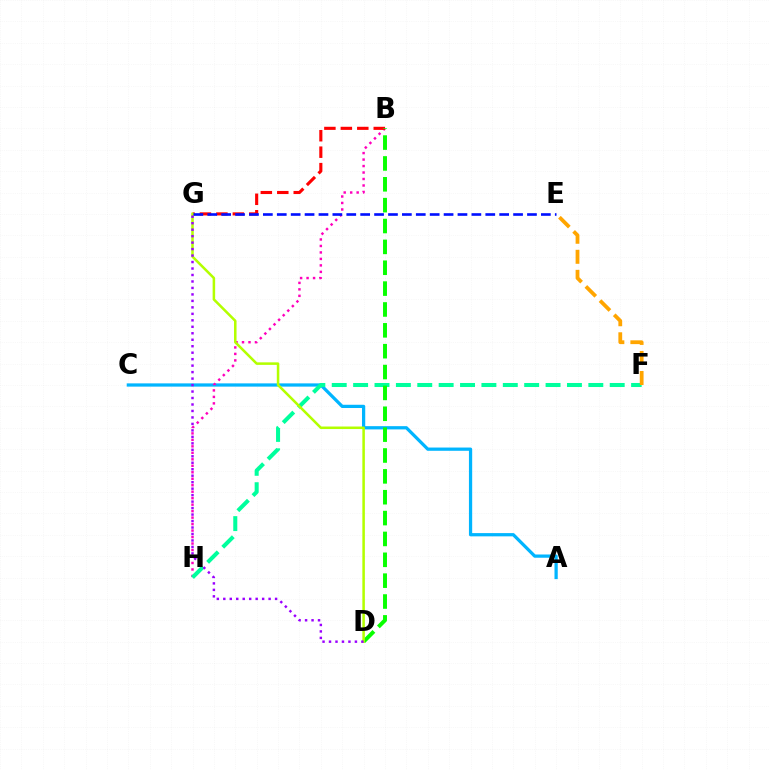{('A', 'C'): [{'color': '#00b5ff', 'line_style': 'solid', 'thickness': 2.34}], ('B', 'H'): [{'color': '#ff00bd', 'line_style': 'dotted', 'thickness': 1.76}], ('B', 'G'): [{'color': '#ff0000', 'line_style': 'dashed', 'thickness': 2.24}], ('F', 'H'): [{'color': '#00ff9d', 'line_style': 'dashed', 'thickness': 2.9}], ('B', 'D'): [{'color': '#08ff00', 'line_style': 'dashed', 'thickness': 2.83}], ('E', 'F'): [{'color': '#ffa500', 'line_style': 'dashed', 'thickness': 2.72}], ('D', 'G'): [{'color': '#b3ff00', 'line_style': 'solid', 'thickness': 1.82}, {'color': '#9b00ff', 'line_style': 'dotted', 'thickness': 1.76}], ('E', 'G'): [{'color': '#0010ff', 'line_style': 'dashed', 'thickness': 1.89}]}